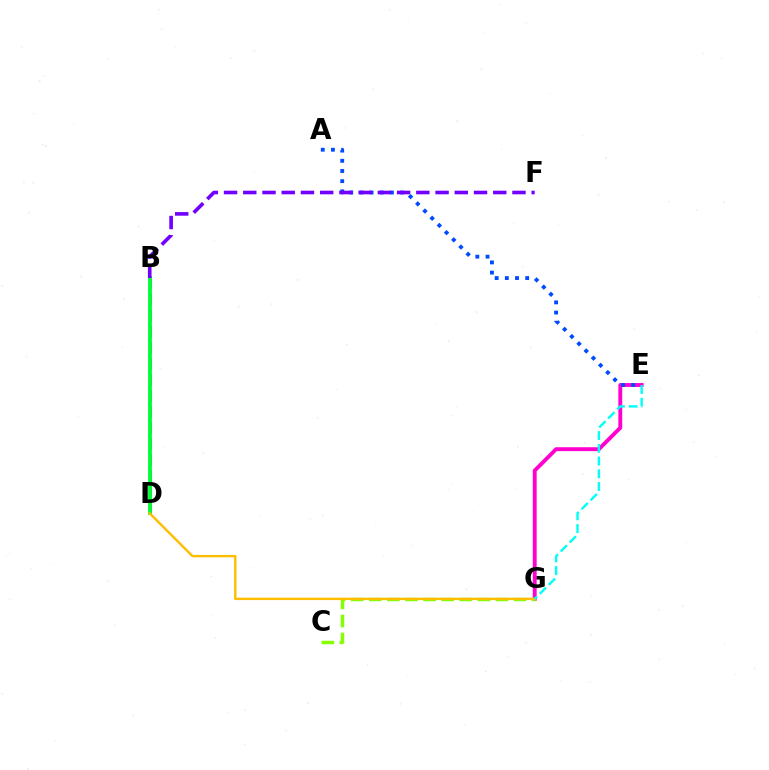{('B', 'D'): [{'color': '#ff0000', 'line_style': 'dashed', 'thickness': 2.18}, {'color': '#00ff39', 'line_style': 'solid', 'thickness': 2.78}], ('E', 'G'): [{'color': '#ff00cf', 'line_style': 'solid', 'thickness': 2.79}, {'color': '#00fff6', 'line_style': 'dashed', 'thickness': 1.73}], ('C', 'G'): [{'color': '#84ff00', 'line_style': 'dashed', 'thickness': 2.46}], ('A', 'E'): [{'color': '#004bff', 'line_style': 'dotted', 'thickness': 2.77}], ('B', 'F'): [{'color': '#7200ff', 'line_style': 'dashed', 'thickness': 2.61}], ('D', 'G'): [{'color': '#ffbd00', 'line_style': 'solid', 'thickness': 1.71}]}